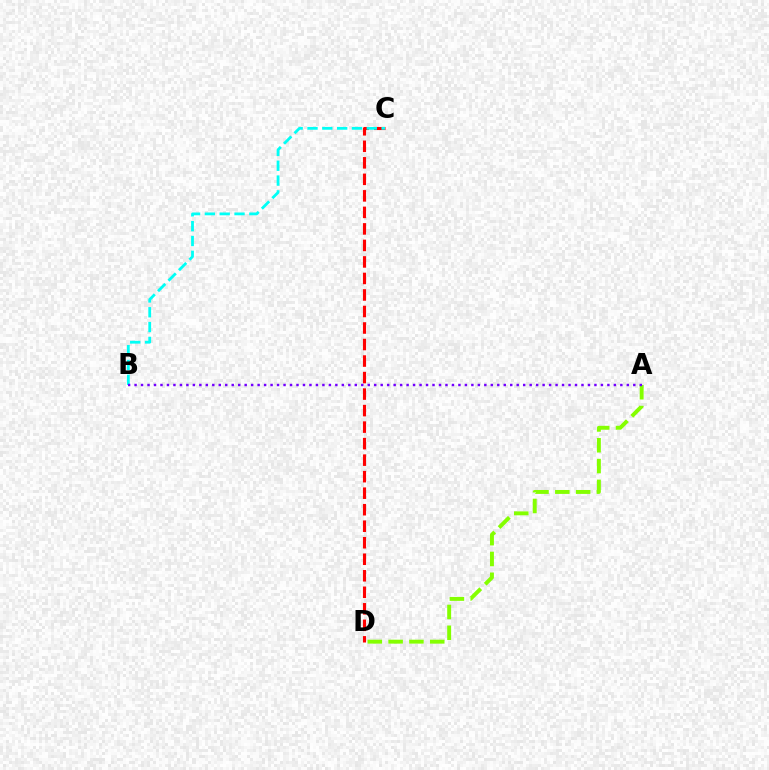{('A', 'D'): [{'color': '#84ff00', 'line_style': 'dashed', 'thickness': 2.83}], ('C', 'D'): [{'color': '#ff0000', 'line_style': 'dashed', 'thickness': 2.24}], ('B', 'C'): [{'color': '#00fff6', 'line_style': 'dashed', 'thickness': 2.01}], ('A', 'B'): [{'color': '#7200ff', 'line_style': 'dotted', 'thickness': 1.76}]}